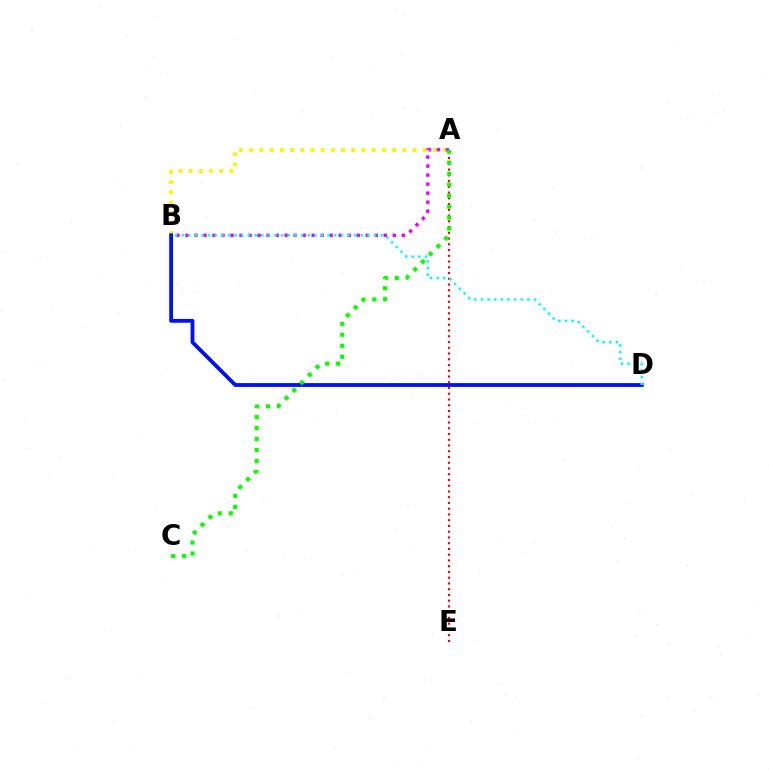{('A', 'B'): [{'color': '#fcf500', 'line_style': 'dotted', 'thickness': 2.77}, {'color': '#ee00ff', 'line_style': 'dotted', 'thickness': 2.45}], ('A', 'E'): [{'color': '#ff0000', 'line_style': 'dotted', 'thickness': 1.56}], ('B', 'D'): [{'color': '#0010ff', 'line_style': 'solid', 'thickness': 2.74}, {'color': '#00fff6', 'line_style': 'dotted', 'thickness': 1.8}], ('A', 'C'): [{'color': '#08ff00', 'line_style': 'dotted', 'thickness': 2.98}]}